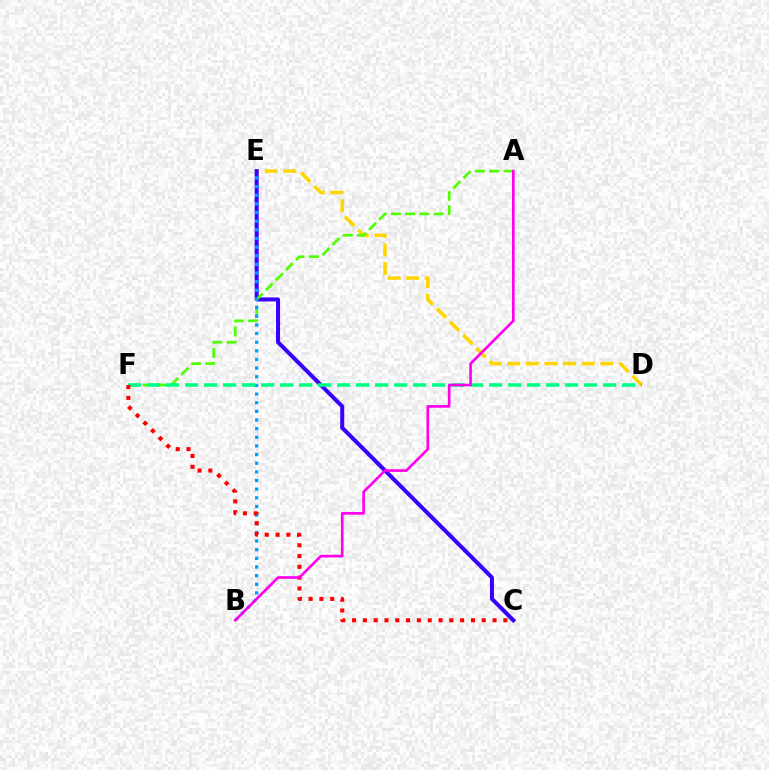{('D', 'E'): [{'color': '#ffd500', 'line_style': 'dashed', 'thickness': 2.53}], ('C', 'E'): [{'color': '#3700ff', 'line_style': 'solid', 'thickness': 2.9}], ('A', 'F'): [{'color': '#4fff00', 'line_style': 'dashed', 'thickness': 1.94}], ('B', 'E'): [{'color': '#009eff', 'line_style': 'dotted', 'thickness': 2.35}], ('D', 'F'): [{'color': '#00ff86', 'line_style': 'dashed', 'thickness': 2.58}], ('C', 'F'): [{'color': '#ff0000', 'line_style': 'dotted', 'thickness': 2.94}], ('A', 'B'): [{'color': '#ff00ed', 'line_style': 'solid', 'thickness': 1.91}]}